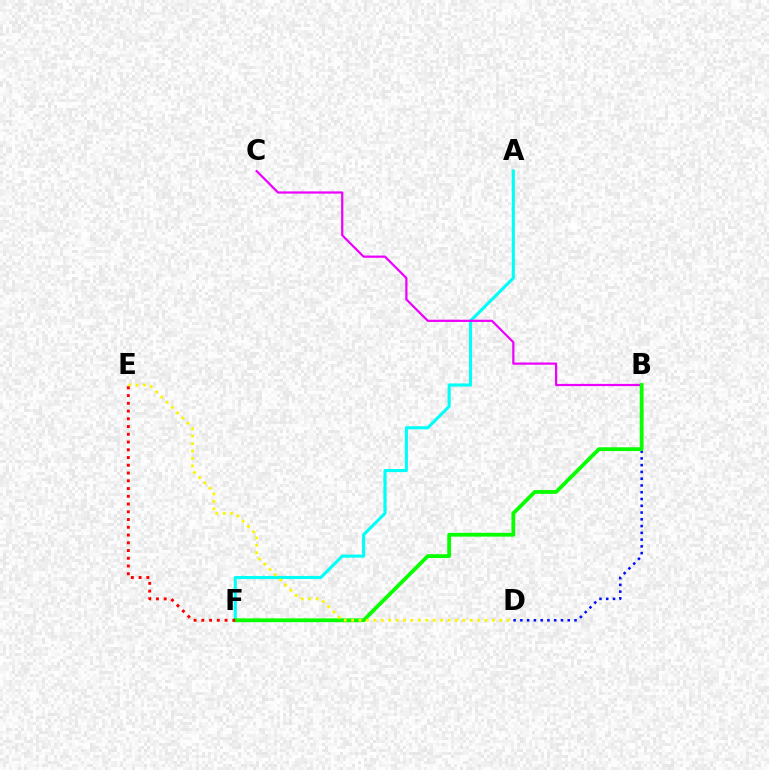{('A', 'F'): [{'color': '#00fff6', 'line_style': 'solid', 'thickness': 2.23}], ('B', 'D'): [{'color': '#0010ff', 'line_style': 'dotted', 'thickness': 1.84}], ('B', 'C'): [{'color': '#ee00ff', 'line_style': 'solid', 'thickness': 1.6}], ('B', 'F'): [{'color': '#08ff00', 'line_style': 'solid', 'thickness': 2.74}], ('D', 'E'): [{'color': '#fcf500', 'line_style': 'dotted', 'thickness': 2.01}], ('E', 'F'): [{'color': '#ff0000', 'line_style': 'dotted', 'thickness': 2.11}]}